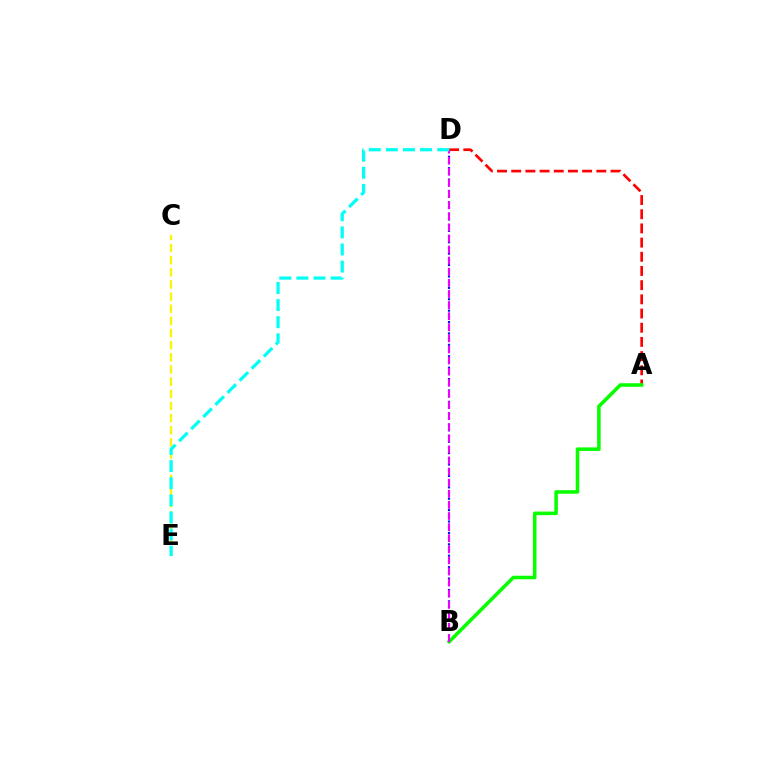{('A', 'D'): [{'color': '#ff0000', 'line_style': 'dashed', 'thickness': 1.93}], ('A', 'B'): [{'color': '#08ff00', 'line_style': 'solid', 'thickness': 2.55}], ('B', 'D'): [{'color': '#0010ff', 'line_style': 'dotted', 'thickness': 1.55}, {'color': '#ee00ff', 'line_style': 'dashed', 'thickness': 1.51}], ('C', 'E'): [{'color': '#fcf500', 'line_style': 'dashed', 'thickness': 1.65}], ('D', 'E'): [{'color': '#00fff6', 'line_style': 'dashed', 'thickness': 2.32}]}